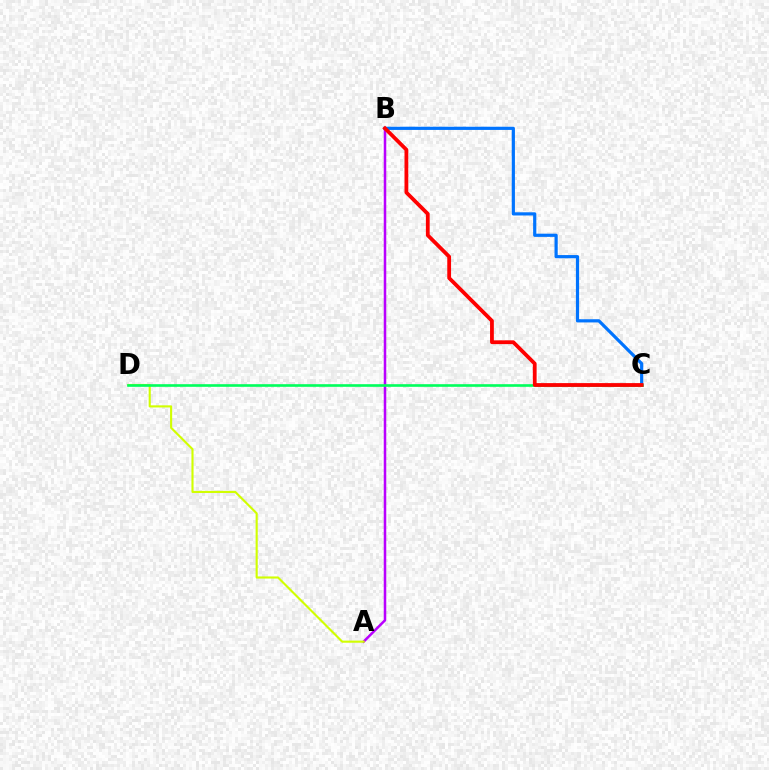{('A', 'B'): [{'color': '#b900ff', 'line_style': 'solid', 'thickness': 1.82}], ('A', 'D'): [{'color': '#d1ff00', 'line_style': 'solid', 'thickness': 1.53}], ('B', 'C'): [{'color': '#0074ff', 'line_style': 'solid', 'thickness': 2.3}, {'color': '#ff0000', 'line_style': 'solid', 'thickness': 2.73}], ('C', 'D'): [{'color': '#00ff5c', 'line_style': 'solid', 'thickness': 1.9}]}